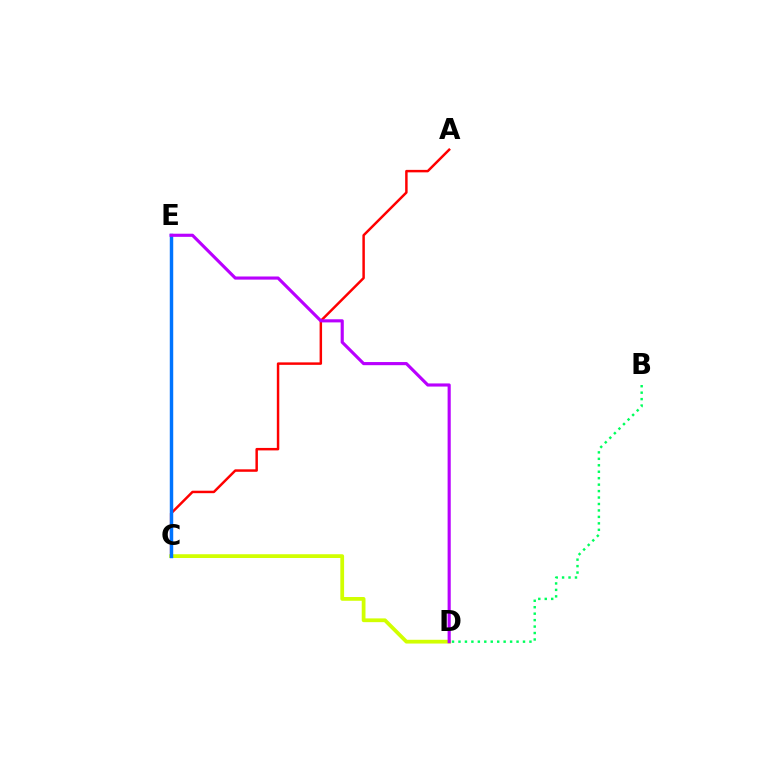{('A', 'C'): [{'color': '#ff0000', 'line_style': 'solid', 'thickness': 1.78}], ('B', 'D'): [{'color': '#00ff5c', 'line_style': 'dotted', 'thickness': 1.75}], ('C', 'D'): [{'color': '#d1ff00', 'line_style': 'solid', 'thickness': 2.71}], ('C', 'E'): [{'color': '#0074ff', 'line_style': 'solid', 'thickness': 2.48}], ('D', 'E'): [{'color': '#b900ff', 'line_style': 'solid', 'thickness': 2.26}]}